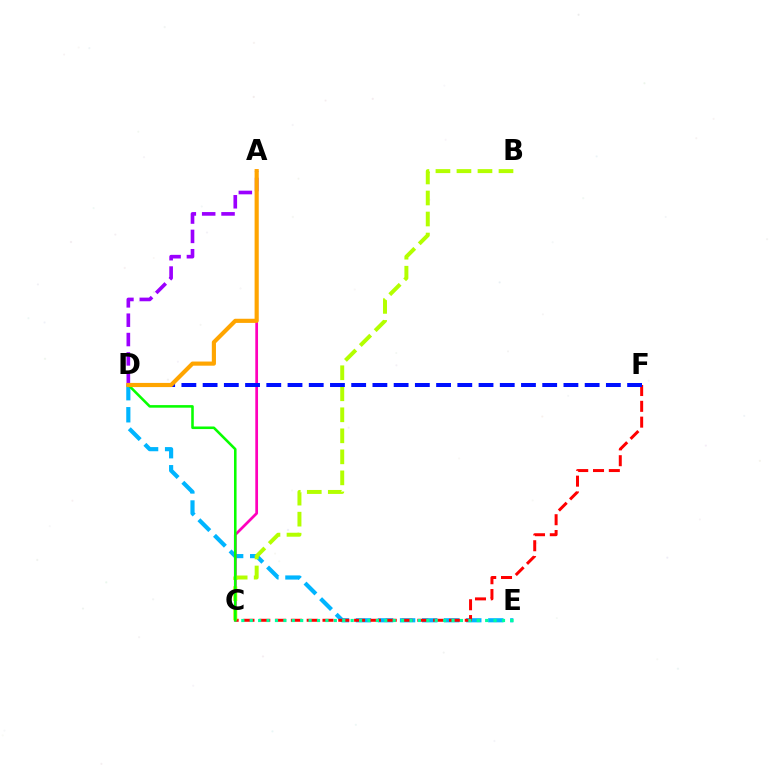{('D', 'E'): [{'color': '#00b5ff', 'line_style': 'dashed', 'thickness': 3.0}], ('C', 'F'): [{'color': '#ff0000', 'line_style': 'dashed', 'thickness': 2.15}], ('A', 'C'): [{'color': '#ff00bd', 'line_style': 'solid', 'thickness': 1.97}], ('C', 'E'): [{'color': '#00ff9d', 'line_style': 'dotted', 'thickness': 2.28}], ('B', 'C'): [{'color': '#b3ff00', 'line_style': 'dashed', 'thickness': 2.86}], ('D', 'F'): [{'color': '#0010ff', 'line_style': 'dashed', 'thickness': 2.88}], ('C', 'D'): [{'color': '#08ff00', 'line_style': 'solid', 'thickness': 1.85}], ('A', 'D'): [{'color': '#9b00ff', 'line_style': 'dashed', 'thickness': 2.63}, {'color': '#ffa500', 'line_style': 'solid', 'thickness': 2.99}]}